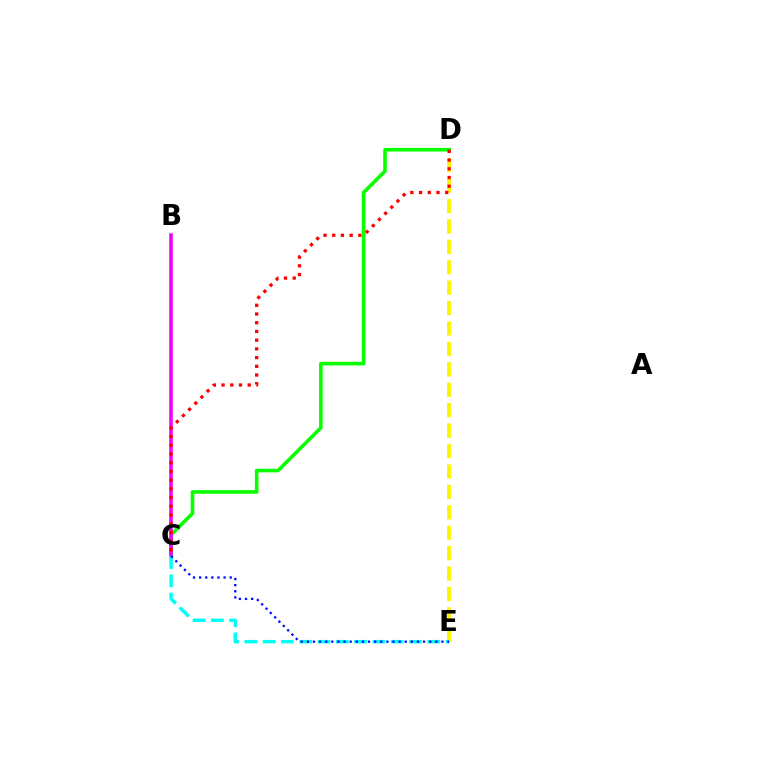{('D', 'E'): [{'color': '#fcf500', 'line_style': 'dashed', 'thickness': 2.77}], ('C', 'D'): [{'color': '#08ff00', 'line_style': 'solid', 'thickness': 2.59}, {'color': '#ff0000', 'line_style': 'dotted', 'thickness': 2.37}], ('B', 'C'): [{'color': '#ee00ff', 'line_style': 'solid', 'thickness': 2.54}], ('C', 'E'): [{'color': '#00fff6', 'line_style': 'dashed', 'thickness': 2.49}, {'color': '#0010ff', 'line_style': 'dotted', 'thickness': 1.66}]}